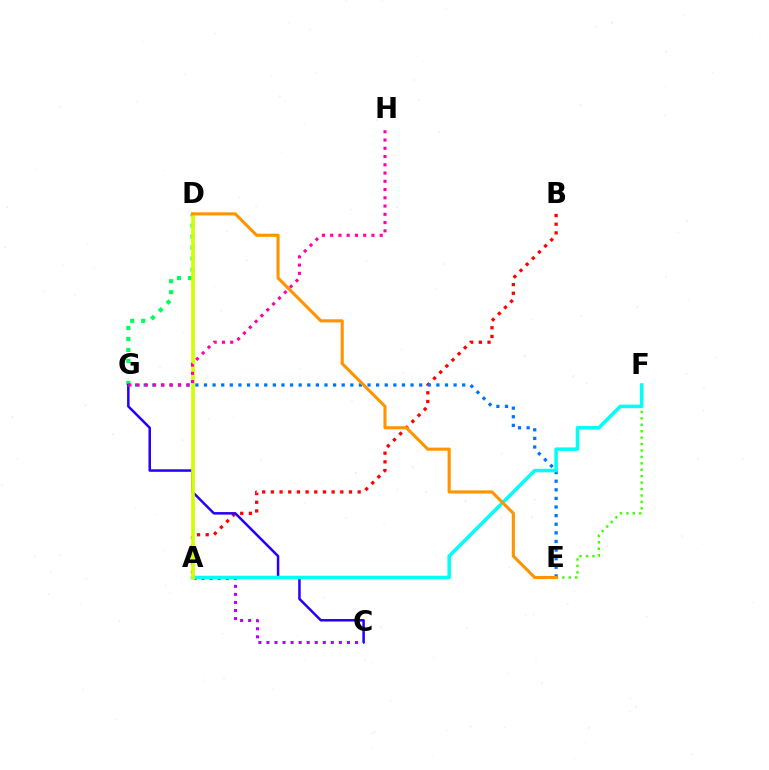{('E', 'F'): [{'color': '#3dff00', 'line_style': 'dotted', 'thickness': 1.75}], ('D', 'G'): [{'color': '#00ff5c', 'line_style': 'dotted', 'thickness': 2.99}], ('A', 'B'): [{'color': '#ff0000', 'line_style': 'dotted', 'thickness': 2.36}], ('A', 'C'): [{'color': '#b900ff', 'line_style': 'dotted', 'thickness': 2.19}], ('C', 'G'): [{'color': '#2500ff', 'line_style': 'solid', 'thickness': 1.8}], ('E', 'G'): [{'color': '#0074ff', 'line_style': 'dotted', 'thickness': 2.34}], ('A', 'F'): [{'color': '#00fff6', 'line_style': 'solid', 'thickness': 2.54}], ('A', 'D'): [{'color': '#d1ff00', 'line_style': 'solid', 'thickness': 2.64}], ('D', 'E'): [{'color': '#ff9400', 'line_style': 'solid', 'thickness': 2.23}], ('G', 'H'): [{'color': '#ff00ac', 'line_style': 'dotted', 'thickness': 2.24}]}